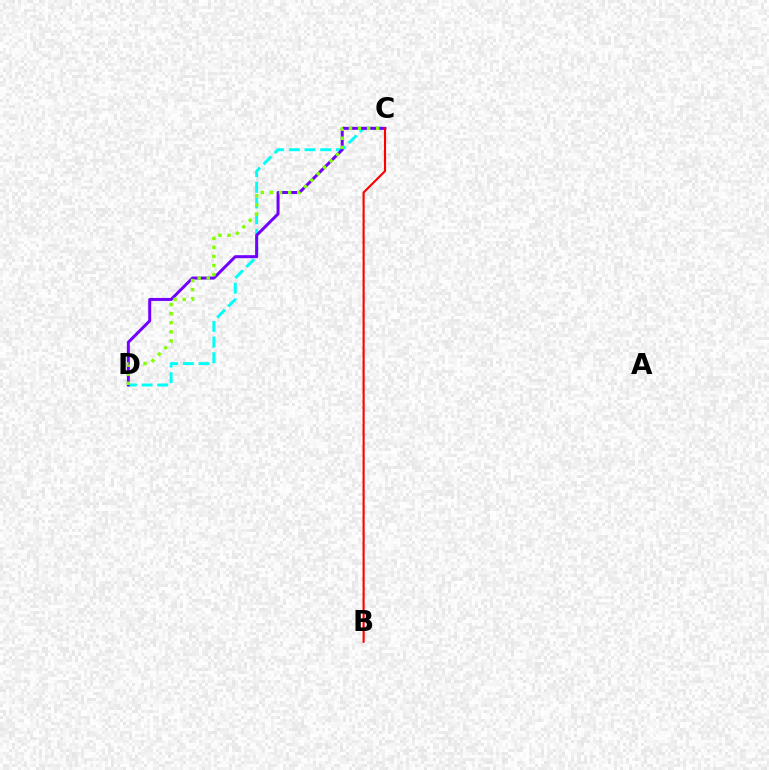{('C', 'D'): [{'color': '#00fff6', 'line_style': 'dashed', 'thickness': 2.13}, {'color': '#7200ff', 'line_style': 'solid', 'thickness': 2.15}, {'color': '#84ff00', 'line_style': 'dotted', 'thickness': 2.47}], ('B', 'C'): [{'color': '#ff0000', 'line_style': 'solid', 'thickness': 1.53}]}